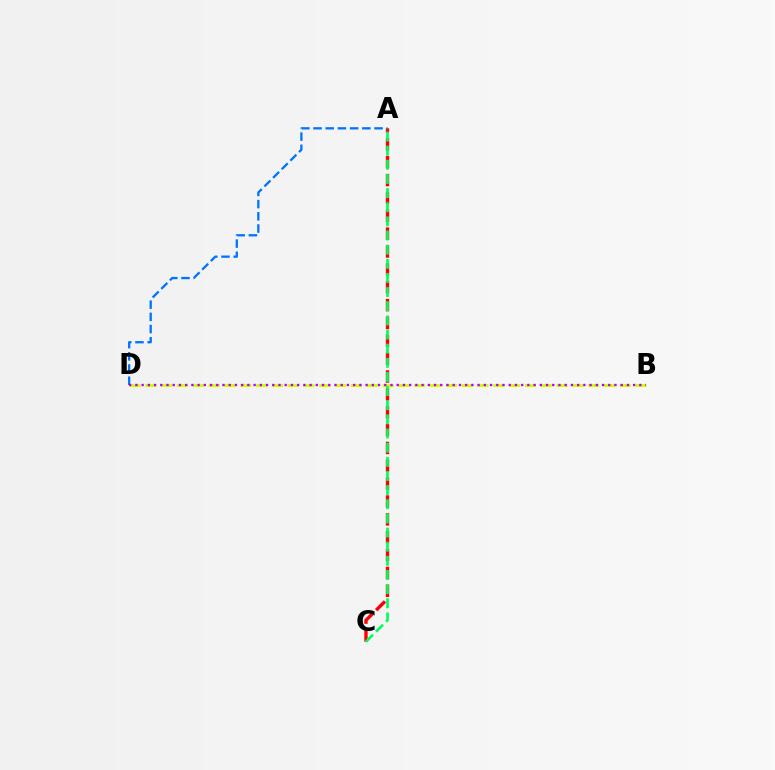{('A', 'C'): [{'color': '#ff0000', 'line_style': 'dashed', 'thickness': 2.43}, {'color': '#00ff5c', 'line_style': 'dashed', 'thickness': 1.92}], ('A', 'D'): [{'color': '#0074ff', 'line_style': 'dashed', 'thickness': 1.66}], ('B', 'D'): [{'color': '#d1ff00', 'line_style': 'dashed', 'thickness': 2.15}, {'color': '#b900ff', 'line_style': 'dotted', 'thickness': 1.69}]}